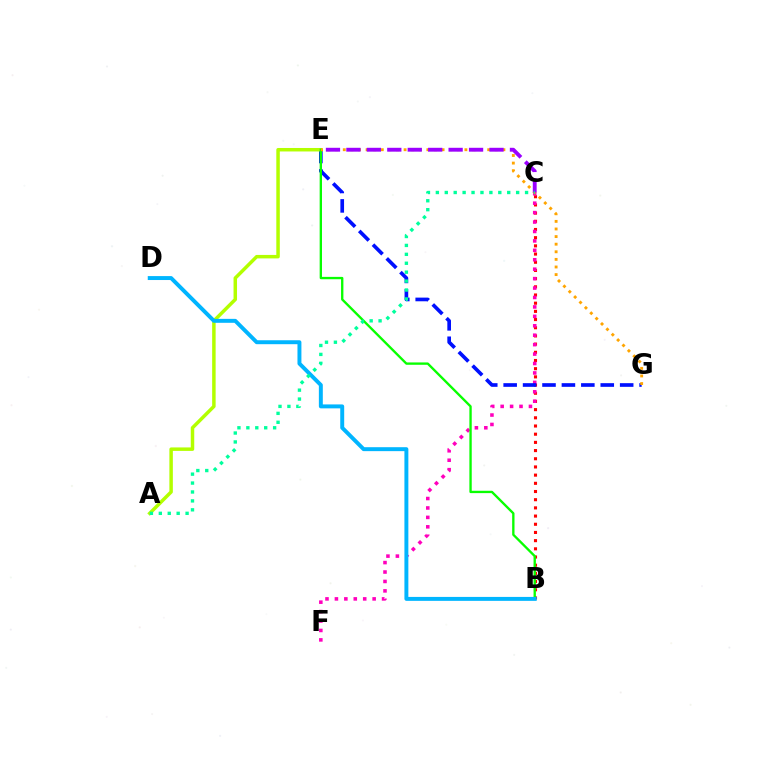{('B', 'C'): [{'color': '#ff0000', 'line_style': 'dotted', 'thickness': 2.22}], ('C', 'F'): [{'color': '#ff00bd', 'line_style': 'dotted', 'thickness': 2.56}], ('E', 'G'): [{'color': '#0010ff', 'line_style': 'dashed', 'thickness': 2.64}, {'color': '#ffa500', 'line_style': 'dotted', 'thickness': 2.07}], ('A', 'E'): [{'color': '#b3ff00', 'line_style': 'solid', 'thickness': 2.51}], ('B', 'E'): [{'color': '#08ff00', 'line_style': 'solid', 'thickness': 1.69}], ('B', 'D'): [{'color': '#00b5ff', 'line_style': 'solid', 'thickness': 2.84}], ('C', 'E'): [{'color': '#9b00ff', 'line_style': 'dashed', 'thickness': 2.78}], ('A', 'C'): [{'color': '#00ff9d', 'line_style': 'dotted', 'thickness': 2.42}]}